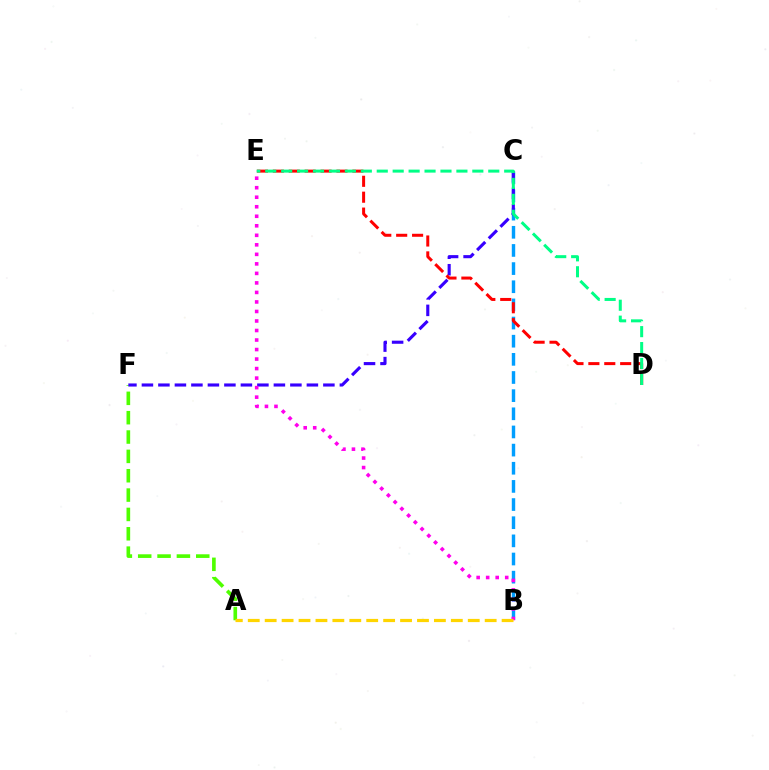{('A', 'F'): [{'color': '#4fff00', 'line_style': 'dashed', 'thickness': 2.63}], ('B', 'C'): [{'color': '#009eff', 'line_style': 'dashed', 'thickness': 2.47}], ('C', 'F'): [{'color': '#3700ff', 'line_style': 'dashed', 'thickness': 2.24}], ('D', 'E'): [{'color': '#ff0000', 'line_style': 'dashed', 'thickness': 2.16}, {'color': '#00ff86', 'line_style': 'dashed', 'thickness': 2.16}], ('B', 'E'): [{'color': '#ff00ed', 'line_style': 'dotted', 'thickness': 2.59}], ('A', 'B'): [{'color': '#ffd500', 'line_style': 'dashed', 'thickness': 2.3}]}